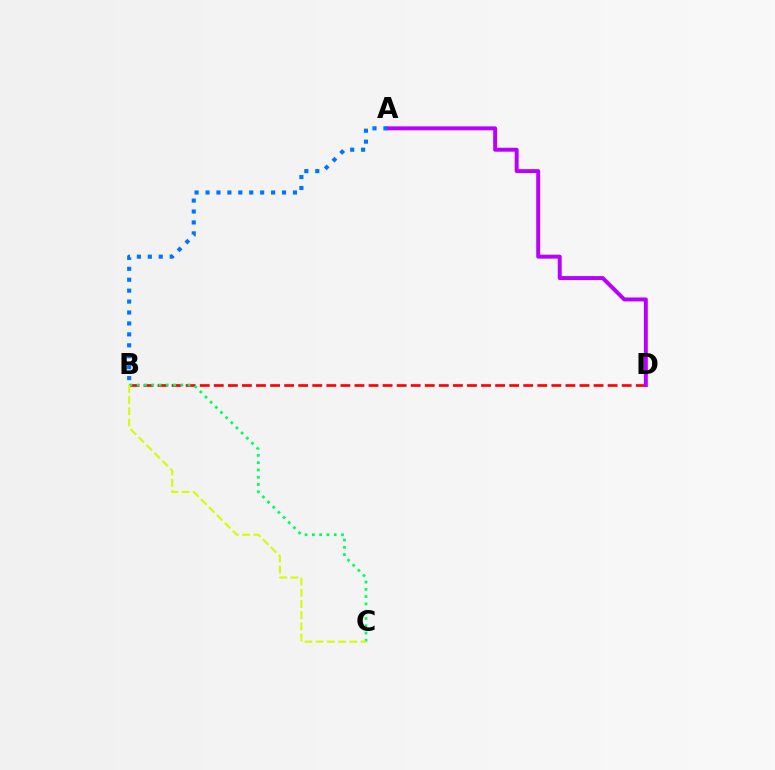{('B', 'D'): [{'color': '#ff0000', 'line_style': 'dashed', 'thickness': 1.91}], ('A', 'D'): [{'color': '#b900ff', 'line_style': 'solid', 'thickness': 2.83}], ('A', 'B'): [{'color': '#0074ff', 'line_style': 'dotted', 'thickness': 2.97}], ('B', 'C'): [{'color': '#00ff5c', 'line_style': 'dotted', 'thickness': 1.98}, {'color': '#d1ff00', 'line_style': 'dashed', 'thickness': 1.52}]}